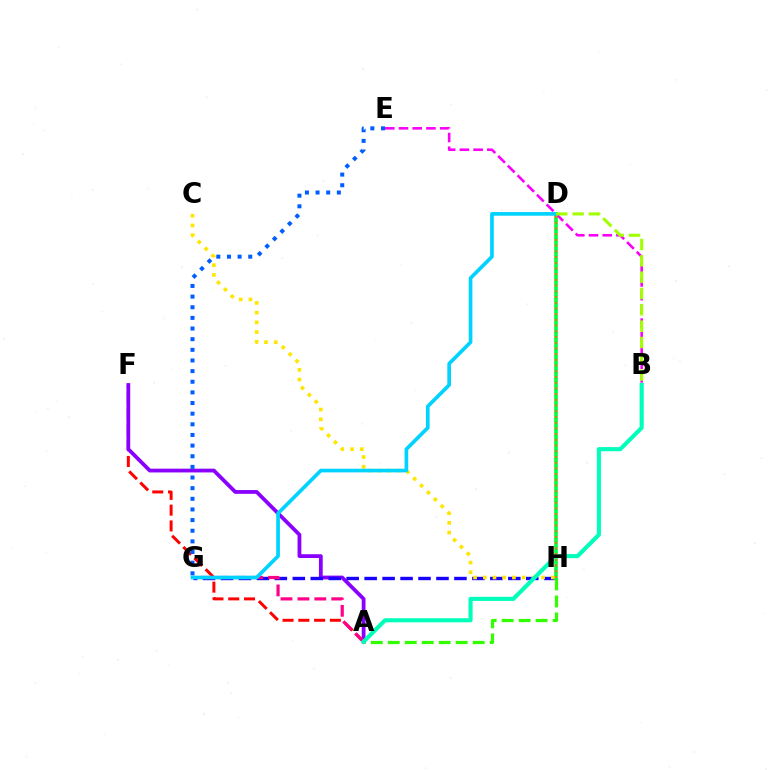{('A', 'F'): [{'color': '#ff0000', 'line_style': 'dashed', 'thickness': 2.14}, {'color': '#8a00ff', 'line_style': 'solid', 'thickness': 2.72}], ('G', 'H'): [{'color': '#1900ff', 'line_style': 'dashed', 'thickness': 2.44}], ('A', 'G'): [{'color': '#ff0088', 'line_style': 'dashed', 'thickness': 2.3}], ('A', 'H'): [{'color': '#31ff00', 'line_style': 'dashed', 'thickness': 2.31}], ('D', 'H'): [{'color': '#00ff45', 'line_style': 'solid', 'thickness': 2.65}, {'color': '#ff7000', 'line_style': 'dotted', 'thickness': 1.55}], ('B', 'E'): [{'color': '#fa00f9', 'line_style': 'dashed', 'thickness': 1.86}], ('C', 'H'): [{'color': '#ffe600', 'line_style': 'dotted', 'thickness': 2.64}], ('D', 'G'): [{'color': '#00d3ff', 'line_style': 'solid', 'thickness': 2.64}], ('E', 'G'): [{'color': '#005dff', 'line_style': 'dotted', 'thickness': 2.89}], ('A', 'B'): [{'color': '#00ffbb', 'line_style': 'solid', 'thickness': 2.96}], ('B', 'D'): [{'color': '#a2ff00', 'line_style': 'dashed', 'thickness': 2.22}]}